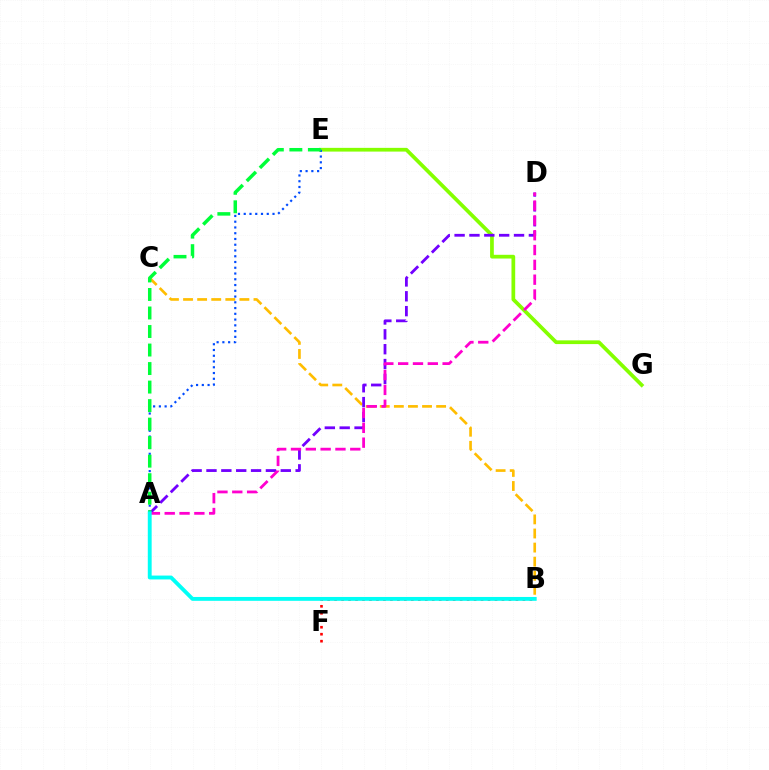{('B', 'C'): [{'color': '#ffbd00', 'line_style': 'dashed', 'thickness': 1.91}], ('E', 'G'): [{'color': '#84ff00', 'line_style': 'solid', 'thickness': 2.68}], ('A', 'D'): [{'color': '#7200ff', 'line_style': 'dashed', 'thickness': 2.02}, {'color': '#ff00cf', 'line_style': 'dashed', 'thickness': 2.01}], ('A', 'E'): [{'color': '#004bff', 'line_style': 'dotted', 'thickness': 1.56}, {'color': '#00ff39', 'line_style': 'dashed', 'thickness': 2.52}], ('B', 'F'): [{'color': '#ff0000', 'line_style': 'dotted', 'thickness': 1.89}], ('A', 'B'): [{'color': '#00fff6', 'line_style': 'solid', 'thickness': 2.78}]}